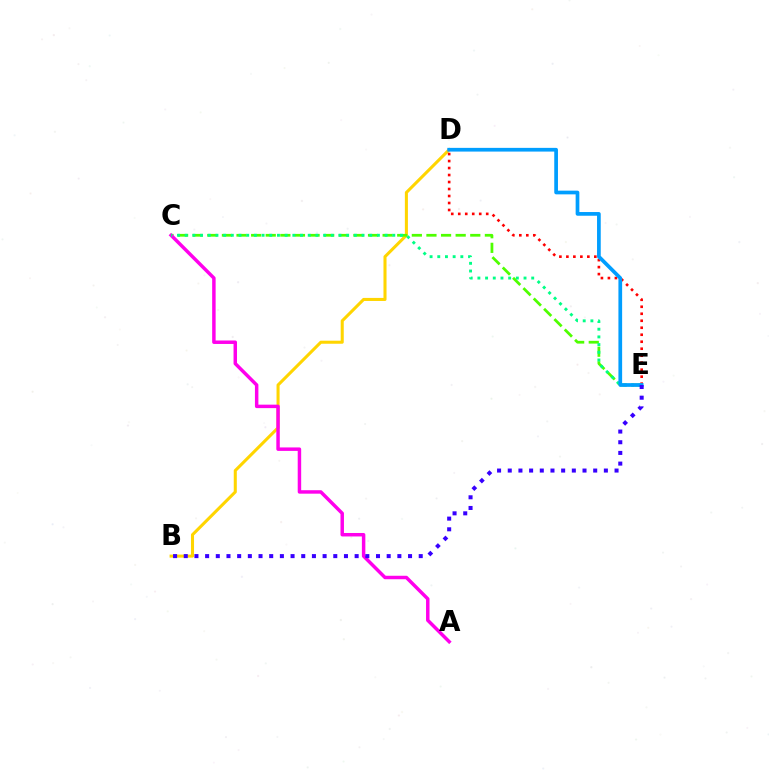{('B', 'D'): [{'color': '#ffd500', 'line_style': 'solid', 'thickness': 2.2}], ('C', 'E'): [{'color': '#4fff00', 'line_style': 'dashed', 'thickness': 1.98}, {'color': '#00ff86', 'line_style': 'dotted', 'thickness': 2.09}], ('D', 'E'): [{'color': '#ff0000', 'line_style': 'dotted', 'thickness': 1.9}, {'color': '#009eff', 'line_style': 'solid', 'thickness': 2.67}], ('A', 'C'): [{'color': '#ff00ed', 'line_style': 'solid', 'thickness': 2.5}], ('B', 'E'): [{'color': '#3700ff', 'line_style': 'dotted', 'thickness': 2.9}]}